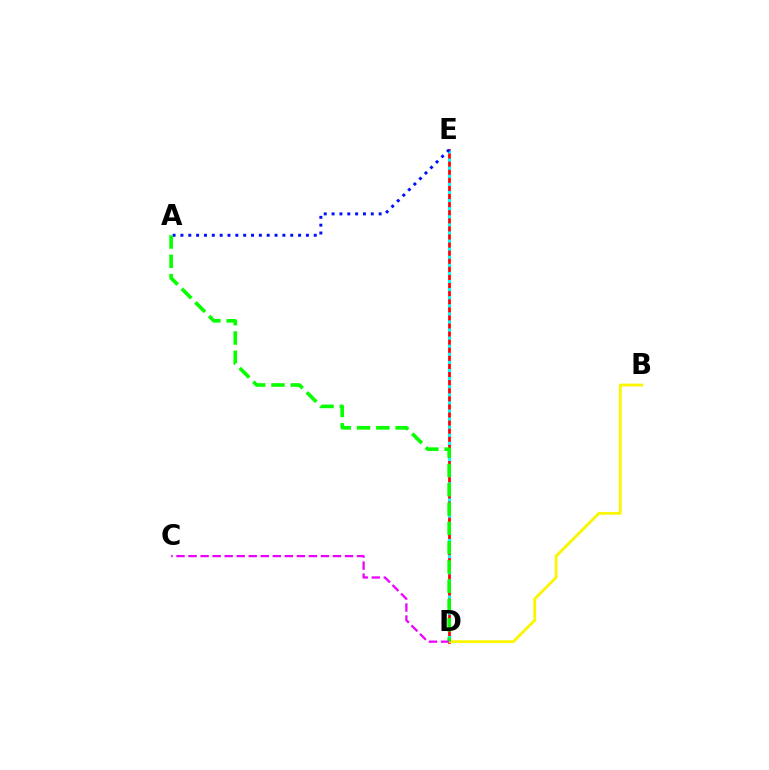{('D', 'E'): [{'color': '#ff0000', 'line_style': 'solid', 'thickness': 1.99}, {'color': '#00fff6', 'line_style': 'dotted', 'thickness': 2.2}], ('A', 'E'): [{'color': '#0010ff', 'line_style': 'dotted', 'thickness': 2.13}], ('B', 'D'): [{'color': '#fcf500', 'line_style': 'solid', 'thickness': 2.03}], ('A', 'D'): [{'color': '#08ff00', 'line_style': 'dashed', 'thickness': 2.62}], ('C', 'D'): [{'color': '#ee00ff', 'line_style': 'dashed', 'thickness': 1.63}]}